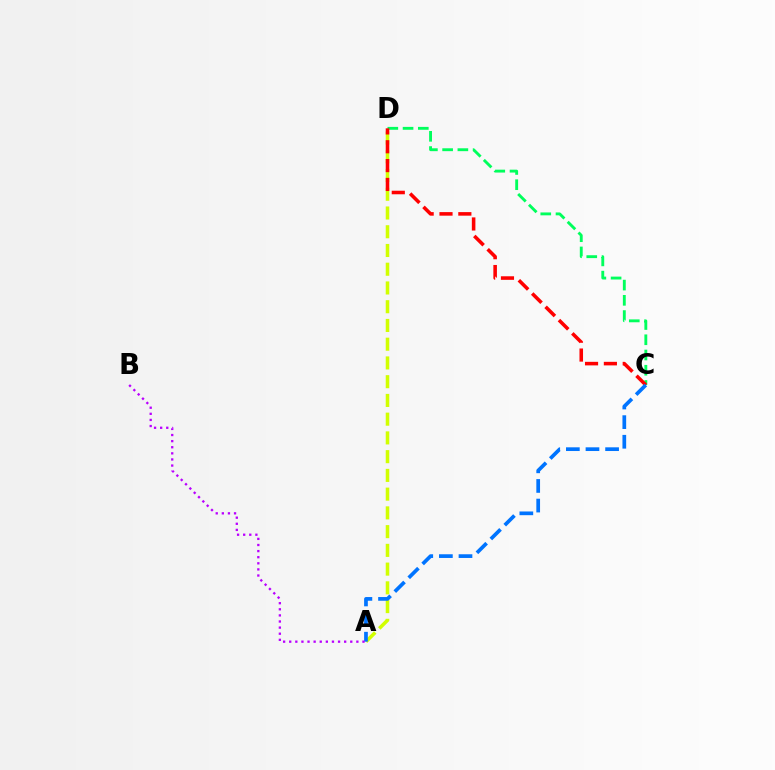{('C', 'D'): [{'color': '#00ff5c', 'line_style': 'dashed', 'thickness': 2.07}, {'color': '#ff0000', 'line_style': 'dashed', 'thickness': 2.56}], ('A', 'D'): [{'color': '#d1ff00', 'line_style': 'dashed', 'thickness': 2.55}], ('A', 'C'): [{'color': '#0074ff', 'line_style': 'dashed', 'thickness': 2.67}], ('A', 'B'): [{'color': '#b900ff', 'line_style': 'dotted', 'thickness': 1.66}]}